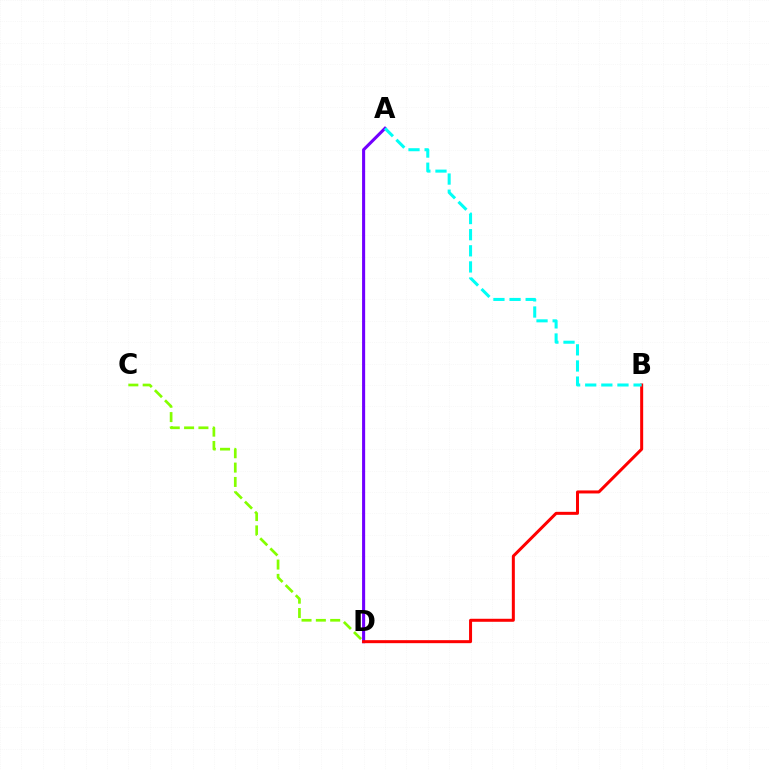{('A', 'D'): [{'color': '#7200ff', 'line_style': 'solid', 'thickness': 2.22}], ('B', 'D'): [{'color': '#ff0000', 'line_style': 'solid', 'thickness': 2.17}], ('C', 'D'): [{'color': '#84ff00', 'line_style': 'dashed', 'thickness': 1.95}], ('A', 'B'): [{'color': '#00fff6', 'line_style': 'dashed', 'thickness': 2.19}]}